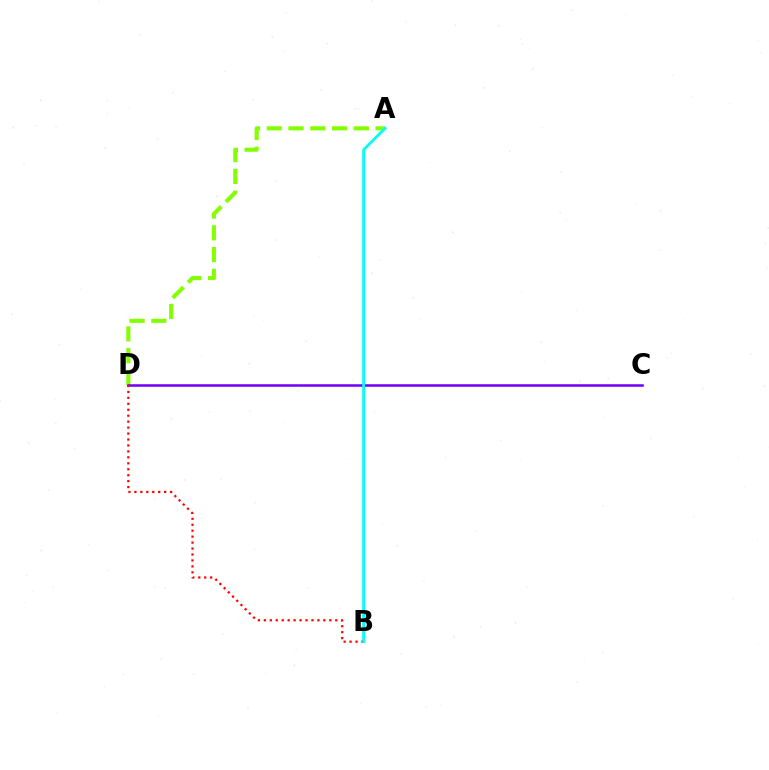{('A', 'D'): [{'color': '#84ff00', 'line_style': 'dashed', 'thickness': 2.96}], ('C', 'D'): [{'color': '#7200ff', 'line_style': 'solid', 'thickness': 1.82}], ('B', 'D'): [{'color': '#ff0000', 'line_style': 'dotted', 'thickness': 1.62}], ('A', 'B'): [{'color': '#00fff6', 'line_style': 'solid', 'thickness': 2.0}]}